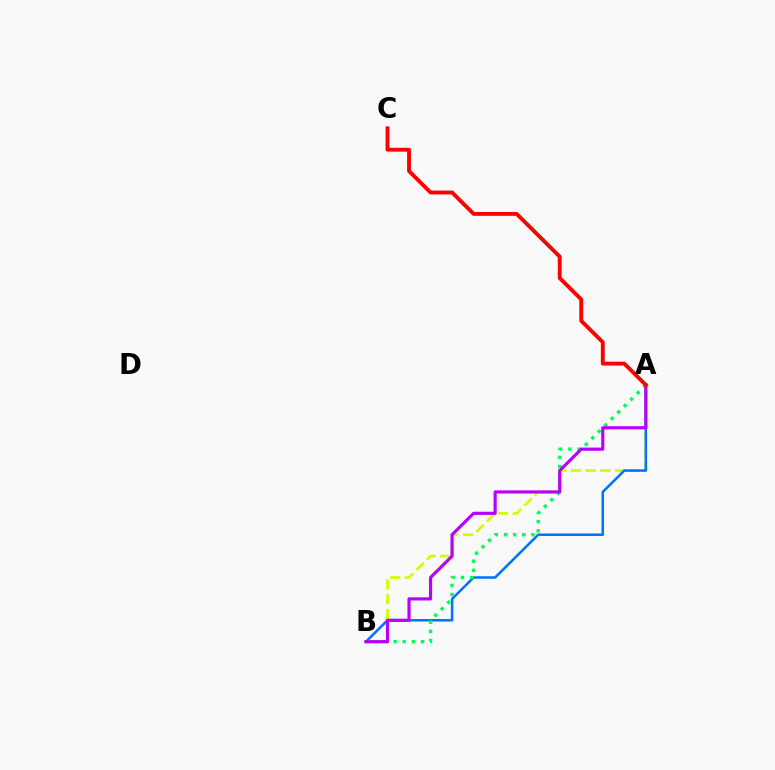{('A', 'B'): [{'color': '#d1ff00', 'line_style': 'dashed', 'thickness': 2.0}, {'color': '#0074ff', 'line_style': 'solid', 'thickness': 1.82}, {'color': '#00ff5c', 'line_style': 'dotted', 'thickness': 2.49}, {'color': '#b900ff', 'line_style': 'solid', 'thickness': 2.28}], ('A', 'C'): [{'color': '#ff0000', 'line_style': 'solid', 'thickness': 2.78}]}